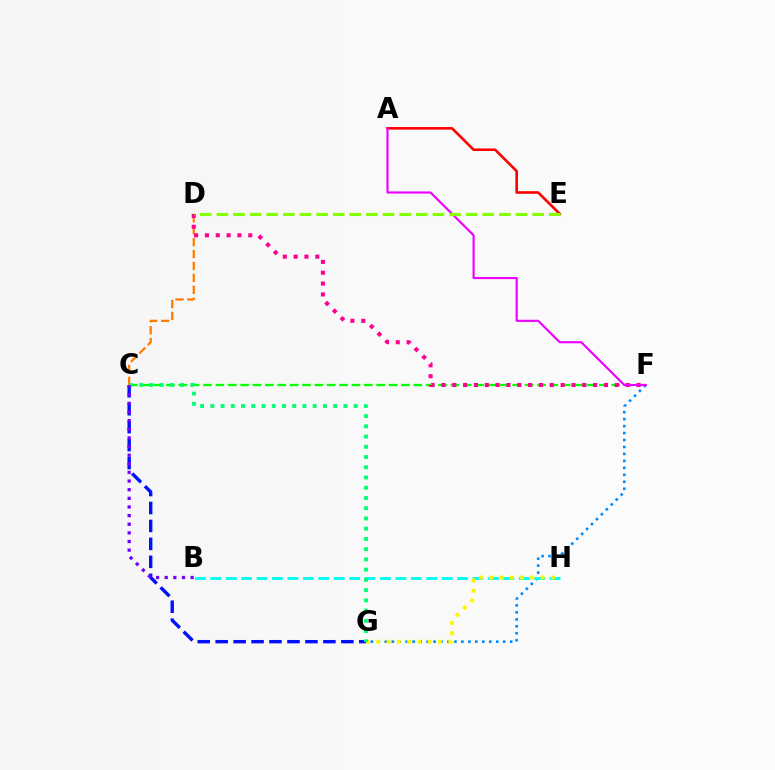{('C', 'F'): [{'color': '#08ff00', 'line_style': 'dashed', 'thickness': 1.68}], ('F', 'G'): [{'color': '#008cff', 'line_style': 'dotted', 'thickness': 1.89}], ('B', 'H'): [{'color': '#00fff6', 'line_style': 'dashed', 'thickness': 2.1}], ('A', 'E'): [{'color': '#ff0000', 'line_style': 'solid', 'thickness': 1.87}], ('C', 'G'): [{'color': '#0010ff', 'line_style': 'dashed', 'thickness': 2.44}, {'color': '#00ff74', 'line_style': 'dotted', 'thickness': 2.78}], ('C', 'D'): [{'color': '#ff7c00', 'line_style': 'dashed', 'thickness': 1.62}], ('D', 'F'): [{'color': '#ff0094', 'line_style': 'dotted', 'thickness': 2.94}], ('G', 'H'): [{'color': '#fcf500', 'line_style': 'dotted', 'thickness': 2.79}], ('A', 'F'): [{'color': '#ee00ff', 'line_style': 'solid', 'thickness': 1.54}], ('B', 'C'): [{'color': '#7200ff', 'line_style': 'dotted', 'thickness': 2.35}], ('D', 'E'): [{'color': '#84ff00', 'line_style': 'dashed', 'thickness': 2.26}]}